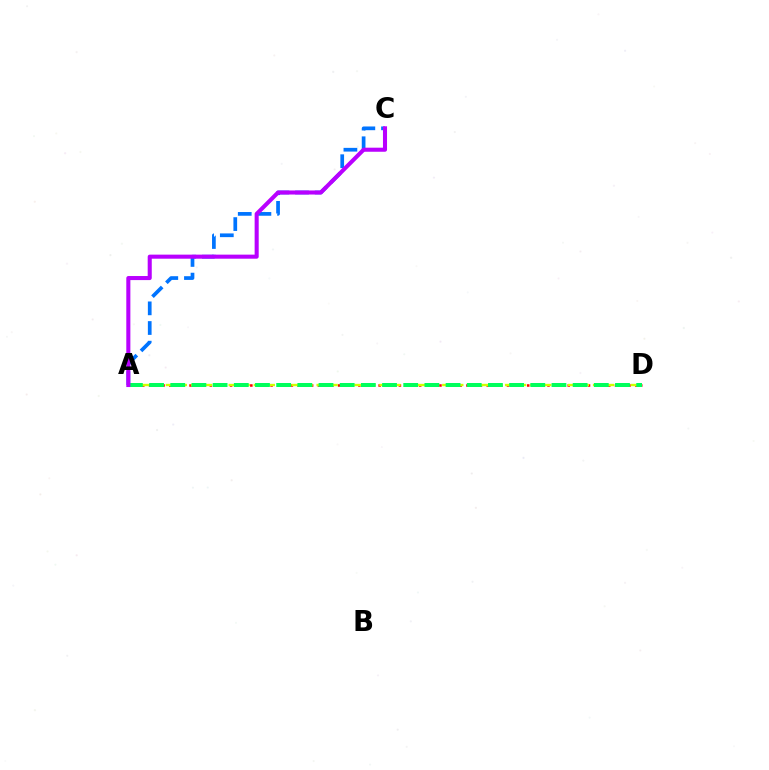{('A', 'D'): [{'color': '#ff0000', 'line_style': 'dotted', 'thickness': 1.83}, {'color': '#d1ff00', 'line_style': 'dashed', 'thickness': 1.71}, {'color': '#00ff5c', 'line_style': 'dashed', 'thickness': 2.88}], ('A', 'C'): [{'color': '#0074ff', 'line_style': 'dashed', 'thickness': 2.67}, {'color': '#b900ff', 'line_style': 'solid', 'thickness': 2.93}]}